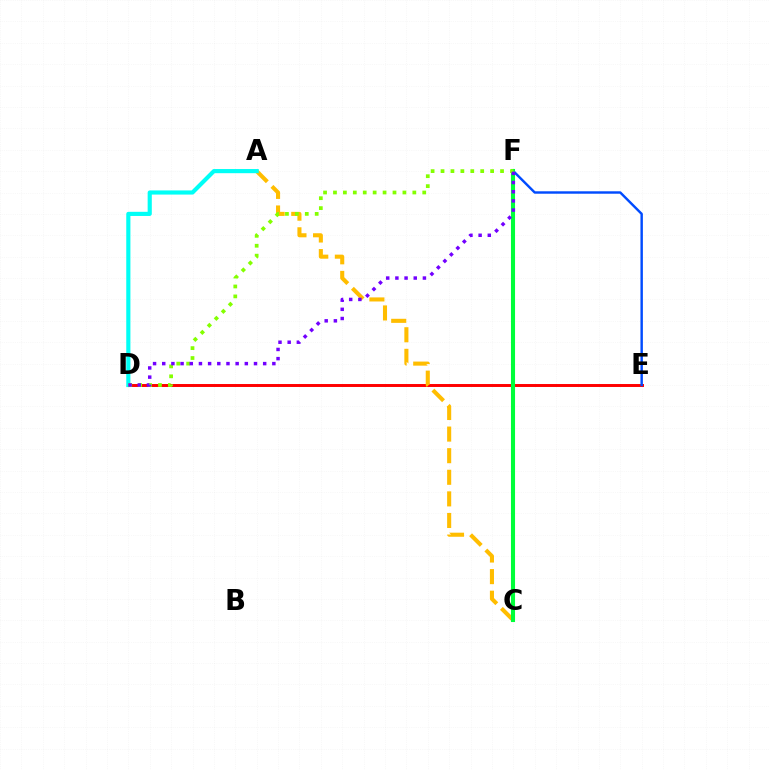{('D', 'E'): [{'color': '#ff0000', 'line_style': 'solid', 'thickness': 2.12}], ('C', 'F'): [{'color': '#ff00cf', 'line_style': 'dashed', 'thickness': 2.66}, {'color': '#00ff39', 'line_style': 'solid', 'thickness': 2.94}], ('E', 'F'): [{'color': '#004bff', 'line_style': 'solid', 'thickness': 1.75}], ('A', 'C'): [{'color': '#ffbd00', 'line_style': 'dashed', 'thickness': 2.93}], ('A', 'D'): [{'color': '#00fff6', 'line_style': 'solid', 'thickness': 2.99}], ('D', 'F'): [{'color': '#84ff00', 'line_style': 'dotted', 'thickness': 2.69}, {'color': '#7200ff', 'line_style': 'dotted', 'thickness': 2.49}]}